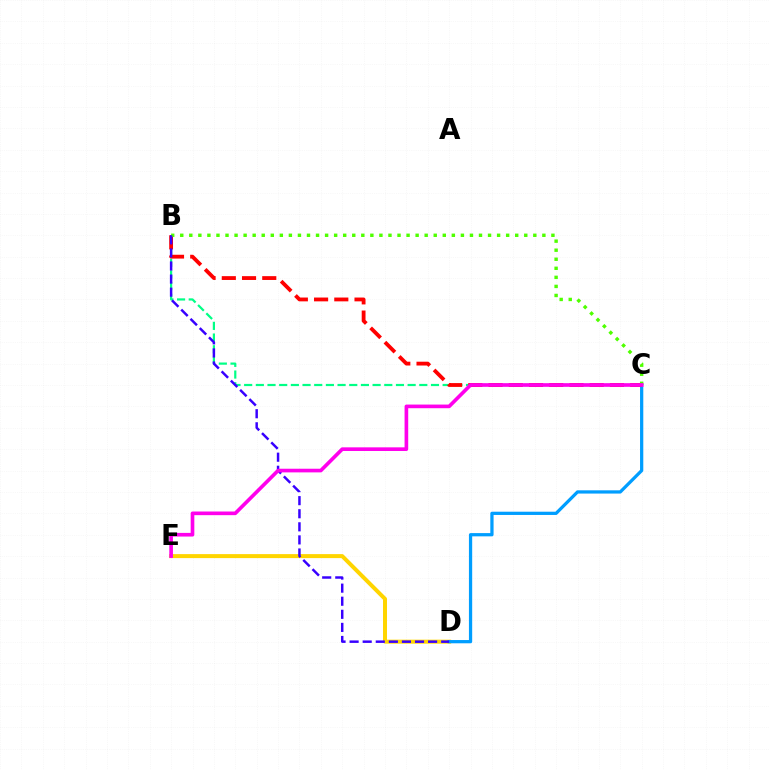{('D', 'E'): [{'color': '#ffd500', 'line_style': 'solid', 'thickness': 2.88}], ('B', 'C'): [{'color': '#00ff86', 'line_style': 'dashed', 'thickness': 1.59}, {'color': '#ff0000', 'line_style': 'dashed', 'thickness': 2.75}, {'color': '#4fff00', 'line_style': 'dotted', 'thickness': 2.46}], ('C', 'D'): [{'color': '#009eff', 'line_style': 'solid', 'thickness': 2.34}], ('B', 'D'): [{'color': '#3700ff', 'line_style': 'dashed', 'thickness': 1.78}], ('C', 'E'): [{'color': '#ff00ed', 'line_style': 'solid', 'thickness': 2.63}]}